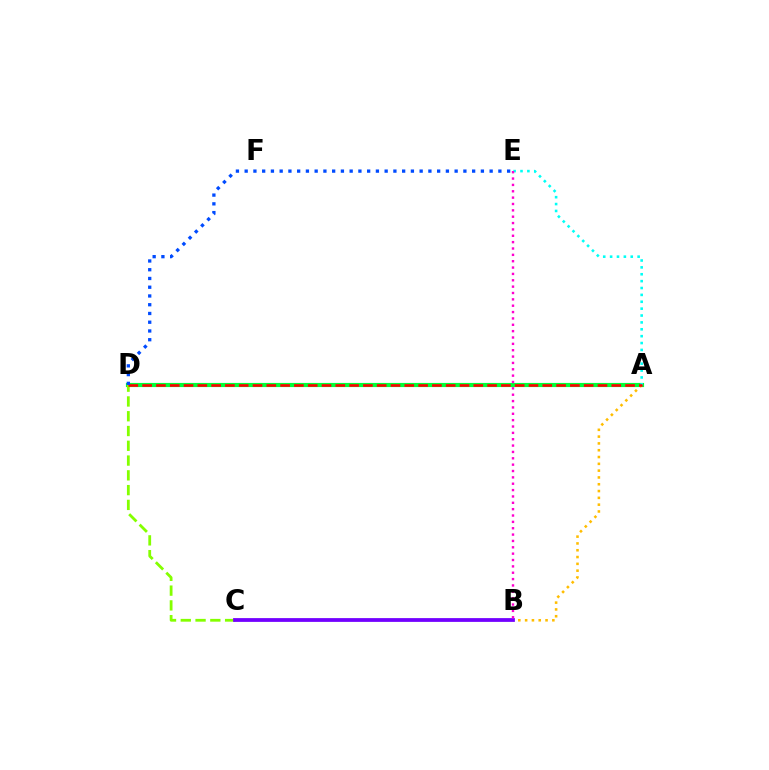{('A', 'D'): [{'color': '#00ff39', 'line_style': 'solid', 'thickness': 2.99}, {'color': '#ff0000', 'line_style': 'dashed', 'thickness': 1.87}], ('A', 'B'): [{'color': '#ffbd00', 'line_style': 'dotted', 'thickness': 1.85}], ('A', 'E'): [{'color': '#00fff6', 'line_style': 'dotted', 'thickness': 1.87}], ('C', 'D'): [{'color': '#84ff00', 'line_style': 'dashed', 'thickness': 2.01}], ('D', 'E'): [{'color': '#004bff', 'line_style': 'dotted', 'thickness': 2.38}], ('B', 'C'): [{'color': '#7200ff', 'line_style': 'solid', 'thickness': 2.72}], ('B', 'E'): [{'color': '#ff00cf', 'line_style': 'dotted', 'thickness': 1.73}]}